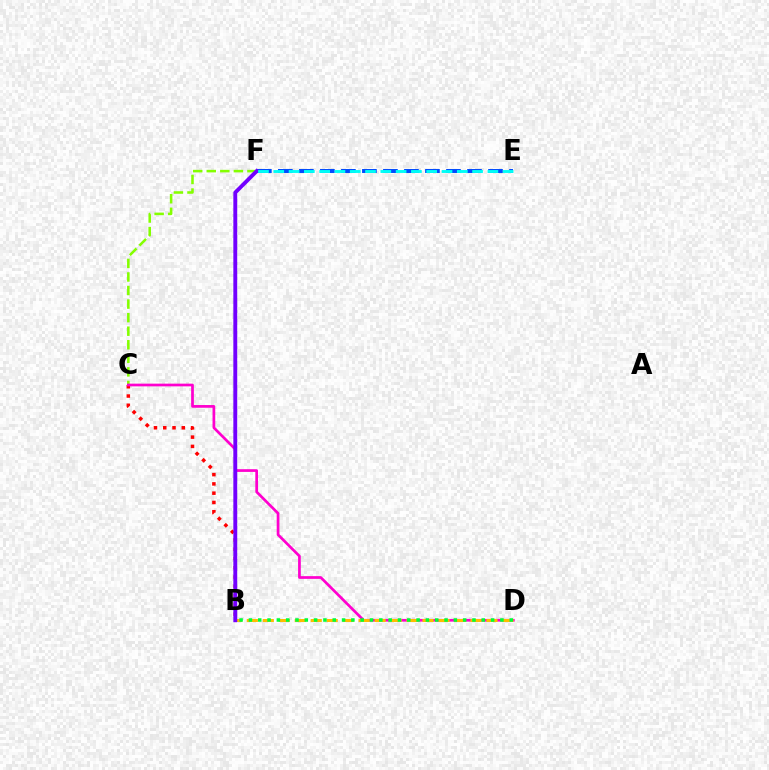{('C', 'F'): [{'color': '#84ff00', 'line_style': 'dashed', 'thickness': 1.84}], ('B', 'C'): [{'color': '#ff0000', 'line_style': 'dotted', 'thickness': 2.52}], ('E', 'F'): [{'color': '#004bff', 'line_style': 'dashed', 'thickness': 2.85}, {'color': '#00fff6', 'line_style': 'dashed', 'thickness': 2.08}], ('C', 'D'): [{'color': '#ff00cf', 'line_style': 'solid', 'thickness': 1.95}], ('B', 'D'): [{'color': '#ffbd00', 'line_style': 'dashed', 'thickness': 2.17}, {'color': '#00ff39', 'line_style': 'dotted', 'thickness': 2.53}], ('B', 'F'): [{'color': '#7200ff', 'line_style': 'solid', 'thickness': 2.79}]}